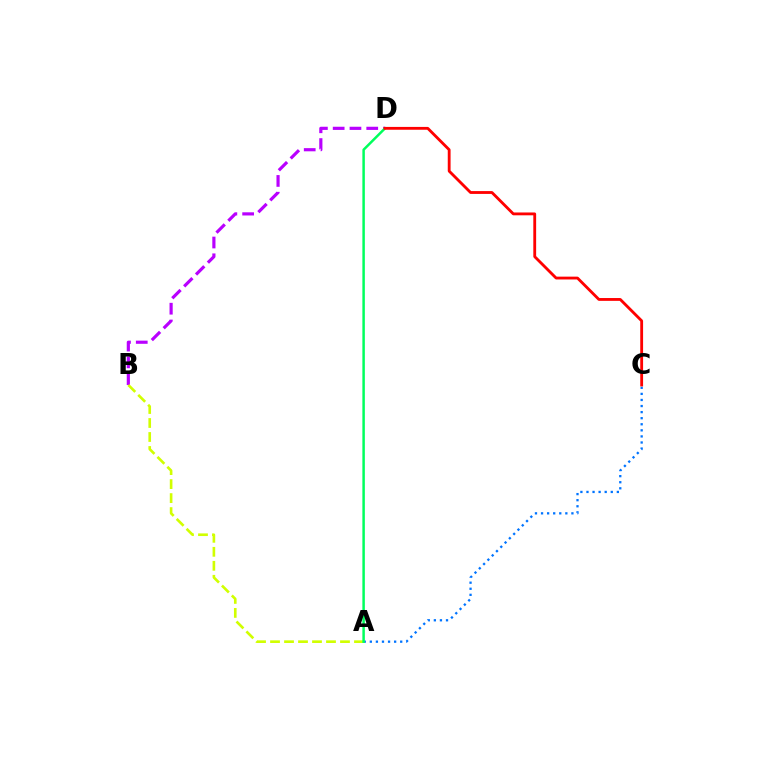{('A', 'C'): [{'color': '#0074ff', 'line_style': 'dotted', 'thickness': 1.65}], ('B', 'D'): [{'color': '#b900ff', 'line_style': 'dashed', 'thickness': 2.28}], ('A', 'B'): [{'color': '#d1ff00', 'line_style': 'dashed', 'thickness': 1.9}], ('A', 'D'): [{'color': '#00ff5c', 'line_style': 'solid', 'thickness': 1.79}], ('C', 'D'): [{'color': '#ff0000', 'line_style': 'solid', 'thickness': 2.04}]}